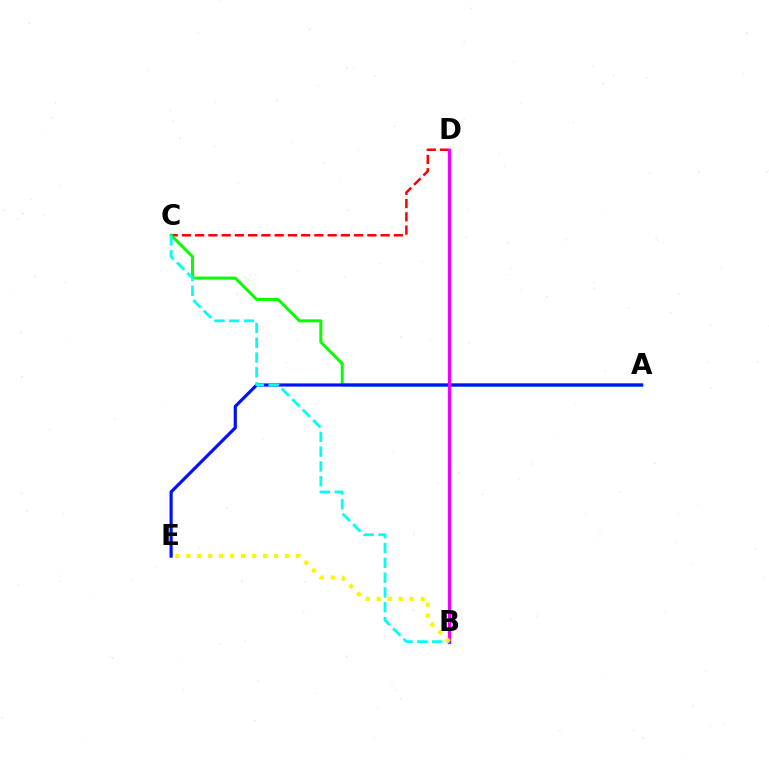{('C', 'D'): [{'color': '#ff0000', 'line_style': 'dashed', 'thickness': 1.8}], ('A', 'C'): [{'color': '#08ff00', 'line_style': 'solid', 'thickness': 2.15}], ('A', 'E'): [{'color': '#0010ff', 'line_style': 'solid', 'thickness': 2.28}], ('B', 'D'): [{'color': '#ee00ff', 'line_style': 'solid', 'thickness': 2.39}], ('B', 'C'): [{'color': '#00fff6', 'line_style': 'dashed', 'thickness': 2.01}], ('B', 'E'): [{'color': '#fcf500', 'line_style': 'dotted', 'thickness': 2.98}]}